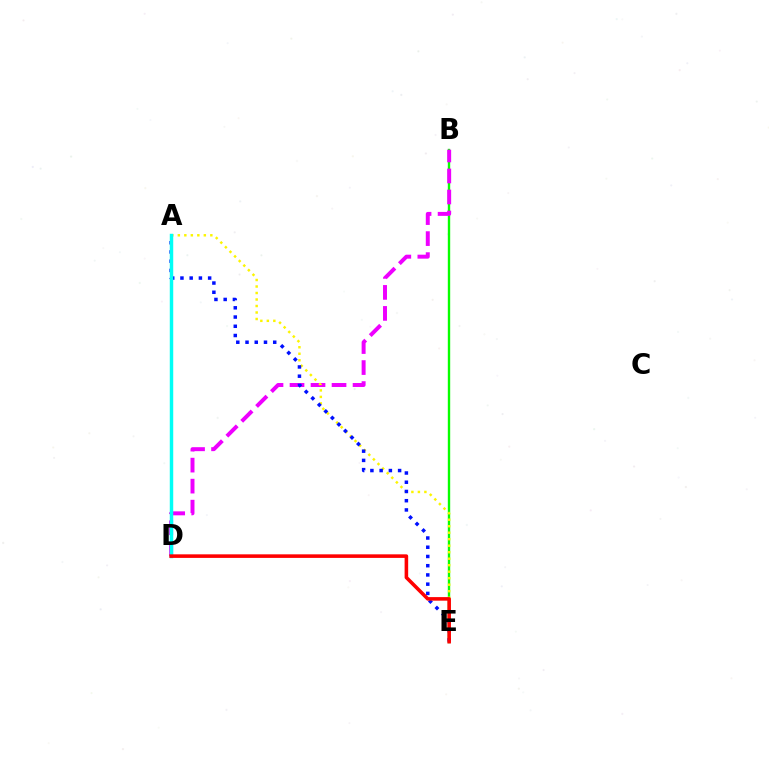{('B', 'E'): [{'color': '#08ff00', 'line_style': 'solid', 'thickness': 1.71}], ('B', 'D'): [{'color': '#ee00ff', 'line_style': 'dashed', 'thickness': 2.85}], ('A', 'E'): [{'color': '#fcf500', 'line_style': 'dotted', 'thickness': 1.77}, {'color': '#0010ff', 'line_style': 'dotted', 'thickness': 2.51}], ('A', 'D'): [{'color': '#00fff6', 'line_style': 'solid', 'thickness': 2.49}], ('D', 'E'): [{'color': '#ff0000', 'line_style': 'solid', 'thickness': 2.57}]}